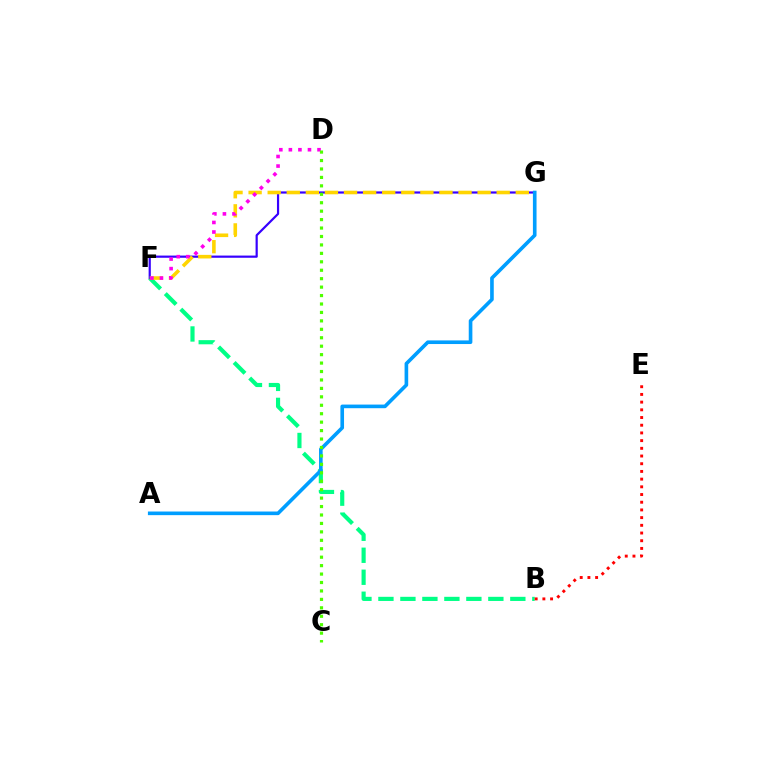{('B', 'F'): [{'color': '#00ff86', 'line_style': 'dashed', 'thickness': 2.99}], ('F', 'G'): [{'color': '#3700ff', 'line_style': 'solid', 'thickness': 1.58}, {'color': '#ffd500', 'line_style': 'dashed', 'thickness': 2.59}], ('A', 'G'): [{'color': '#009eff', 'line_style': 'solid', 'thickness': 2.61}], ('D', 'F'): [{'color': '#ff00ed', 'line_style': 'dotted', 'thickness': 2.6}], ('B', 'E'): [{'color': '#ff0000', 'line_style': 'dotted', 'thickness': 2.09}], ('C', 'D'): [{'color': '#4fff00', 'line_style': 'dotted', 'thickness': 2.29}]}